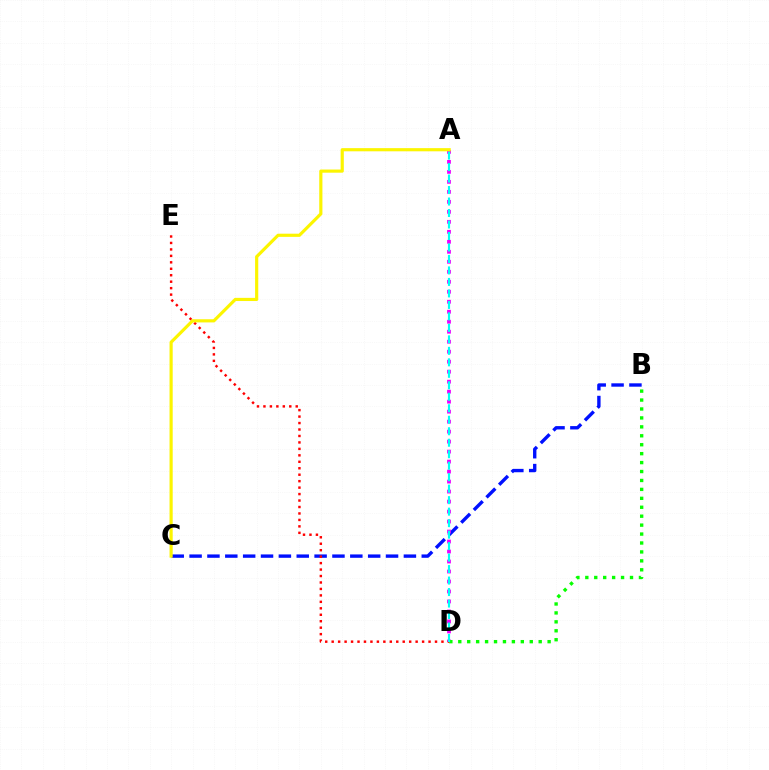{('B', 'C'): [{'color': '#0010ff', 'line_style': 'dashed', 'thickness': 2.43}], ('A', 'D'): [{'color': '#ee00ff', 'line_style': 'dotted', 'thickness': 2.71}, {'color': '#00fff6', 'line_style': 'dashed', 'thickness': 1.56}], ('B', 'D'): [{'color': '#08ff00', 'line_style': 'dotted', 'thickness': 2.43}], ('D', 'E'): [{'color': '#ff0000', 'line_style': 'dotted', 'thickness': 1.75}], ('A', 'C'): [{'color': '#fcf500', 'line_style': 'solid', 'thickness': 2.28}]}